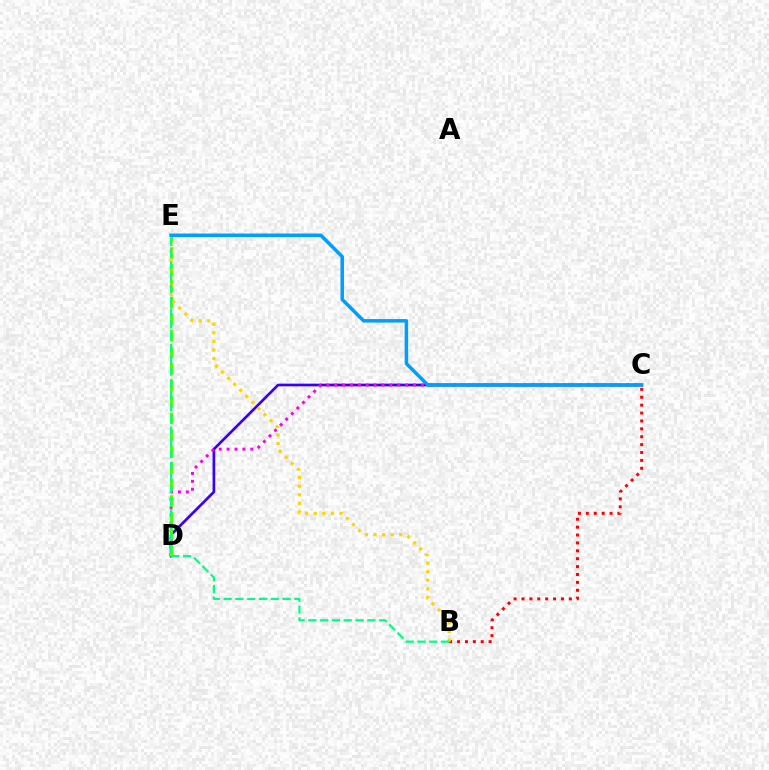{('C', 'D'): [{'color': '#3700ff', 'line_style': 'solid', 'thickness': 1.94}, {'color': '#ff00ed', 'line_style': 'dotted', 'thickness': 2.14}], ('B', 'C'): [{'color': '#ff0000', 'line_style': 'dotted', 'thickness': 2.14}], ('D', 'E'): [{'color': '#4fff00', 'line_style': 'dashed', 'thickness': 2.25}], ('B', 'E'): [{'color': '#ffd500', 'line_style': 'dotted', 'thickness': 2.33}, {'color': '#00ff86', 'line_style': 'dashed', 'thickness': 1.6}], ('C', 'E'): [{'color': '#009eff', 'line_style': 'solid', 'thickness': 2.53}]}